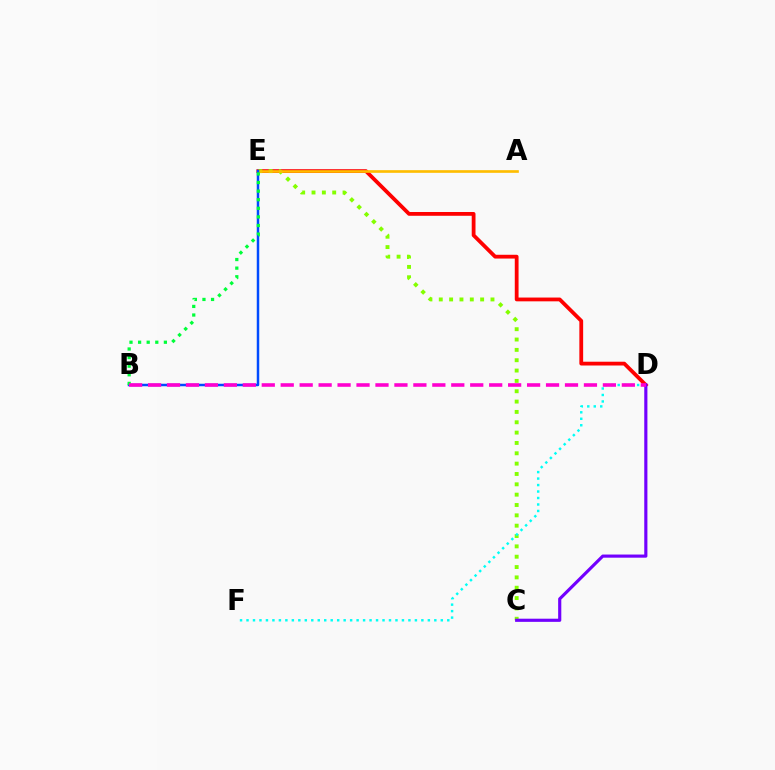{('D', 'E'): [{'color': '#ff0000', 'line_style': 'solid', 'thickness': 2.73}], ('C', 'E'): [{'color': '#84ff00', 'line_style': 'dotted', 'thickness': 2.81}], ('D', 'F'): [{'color': '#00fff6', 'line_style': 'dotted', 'thickness': 1.76}], ('A', 'E'): [{'color': '#ffbd00', 'line_style': 'solid', 'thickness': 1.91}], ('C', 'D'): [{'color': '#7200ff', 'line_style': 'solid', 'thickness': 2.27}], ('B', 'E'): [{'color': '#004bff', 'line_style': 'solid', 'thickness': 1.8}, {'color': '#00ff39', 'line_style': 'dotted', 'thickness': 2.34}], ('B', 'D'): [{'color': '#ff00cf', 'line_style': 'dashed', 'thickness': 2.57}]}